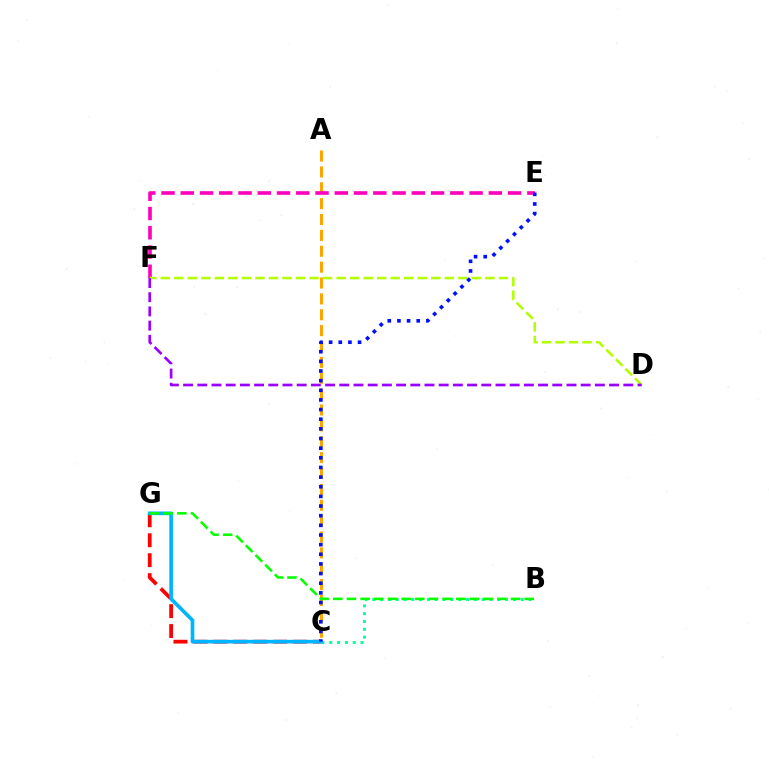{('A', 'C'): [{'color': '#ffa500', 'line_style': 'dashed', 'thickness': 2.16}], ('B', 'C'): [{'color': '#00ff9d', 'line_style': 'dotted', 'thickness': 2.12}], ('C', 'G'): [{'color': '#ff0000', 'line_style': 'dashed', 'thickness': 2.71}, {'color': '#00b5ff', 'line_style': 'solid', 'thickness': 2.65}], ('E', 'F'): [{'color': '#ff00bd', 'line_style': 'dashed', 'thickness': 2.62}], ('D', 'F'): [{'color': '#b3ff00', 'line_style': 'dashed', 'thickness': 1.84}, {'color': '#9b00ff', 'line_style': 'dashed', 'thickness': 1.93}], ('C', 'E'): [{'color': '#0010ff', 'line_style': 'dotted', 'thickness': 2.62}], ('B', 'G'): [{'color': '#08ff00', 'line_style': 'dashed', 'thickness': 1.86}]}